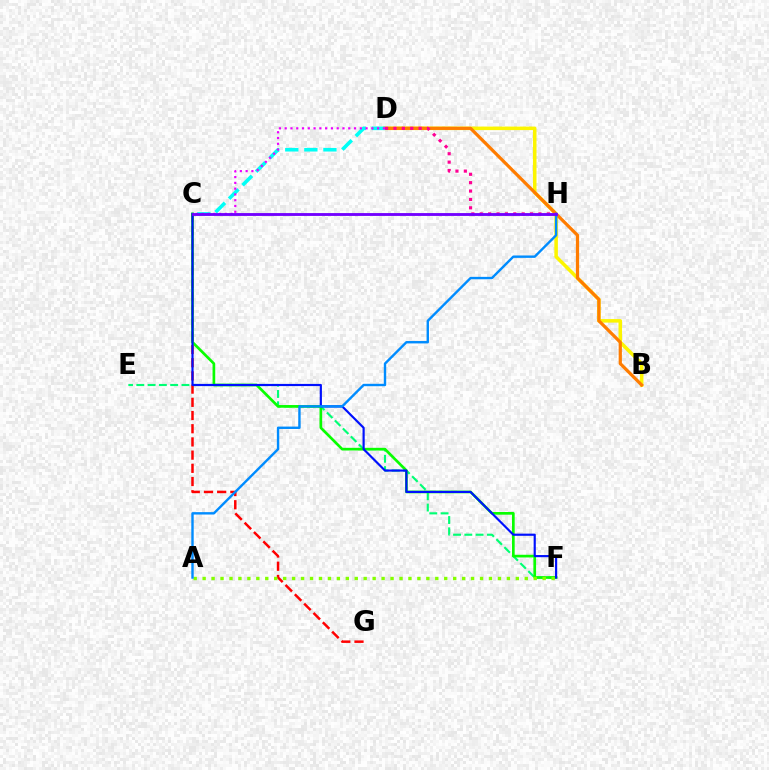{('B', 'D'): [{'color': '#fcf500', 'line_style': 'solid', 'thickness': 2.55}, {'color': '#ff7c00', 'line_style': 'solid', 'thickness': 2.32}], ('E', 'F'): [{'color': '#00ff74', 'line_style': 'dashed', 'thickness': 1.53}], ('C', 'G'): [{'color': '#ff0000', 'line_style': 'dashed', 'thickness': 1.79}], ('C', 'F'): [{'color': '#08ff00', 'line_style': 'solid', 'thickness': 1.93}, {'color': '#0010ff', 'line_style': 'solid', 'thickness': 1.56}], ('C', 'D'): [{'color': '#00fff6', 'line_style': 'dashed', 'thickness': 2.59}, {'color': '#ee00ff', 'line_style': 'dotted', 'thickness': 1.57}], ('D', 'H'): [{'color': '#ff0094', 'line_style': 'dotted', 'thickness': 2.28}], ('A', 'F'): [{'color': '#84ff00', 'line_style': 'dotted', 'thickness': 2.43}], ('A', 'H'): [{'color': '#008cff', 'line_style': 'solid', 'thickness': 1.73}], ('C', 'H'): [{'color': '#7200ff', 'line_style': 'solid', 'thickness': 2.05}]}